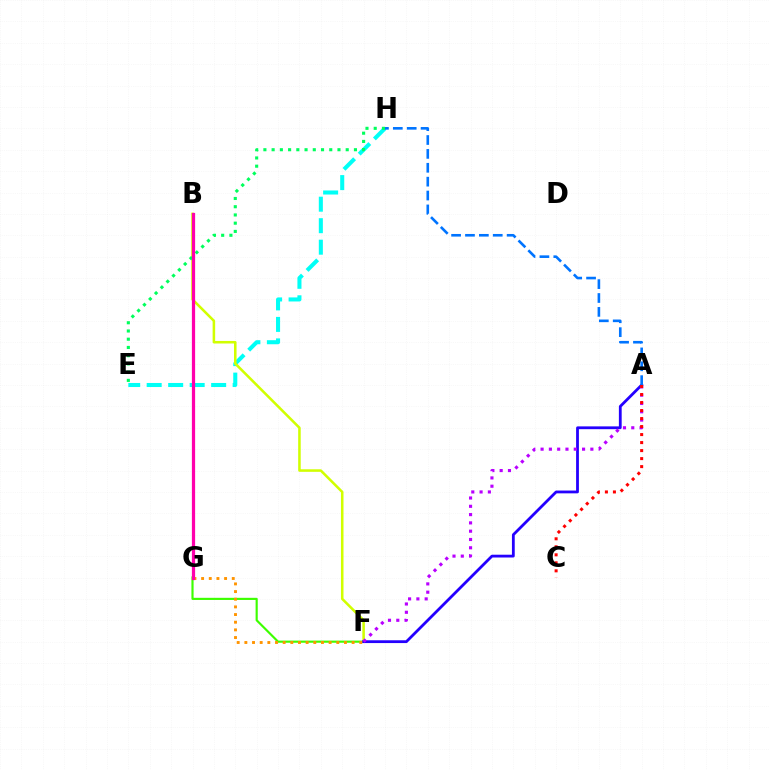{('E', 'H'): [{'color': '#00fff6', 'line_style': 'dashed', 'thickness': 2.92}, {'color': '#00ff5c', 'line_style': 'dotted', 'thickness': 2.24}], ('B', 'F'): [{'color': '#d1ff00', 'line_style': 'solid', 'thickness': 1.83}], ('F', 'G'): [{'color': '#3dff00', 'line_style': 'solid', 'thickness': 1.55}, {'color': '#ff9400', 'line_style': 'dotted', 'thickness': 2.08}], ('A', 'F'): [{'color': '#2500ff', 'line_style': 'solid', 'thickness': 2.01}, {'color': '#b900ff', 'line_style': 'dotted', 'thickness': 2.25}], ('A', 'H'): [{'color': '#0074ff', 'line_style': 'dashed', 'thickness': 1.89}], ('B', 'G'): [{'color': '#ff00ac', 'line_style': 'solid', 'thickness': 2.33}], ('A', 'C'): [{'color': '#ff0000', 'line_style': 'dotted', 'thickness': 2.18}]}